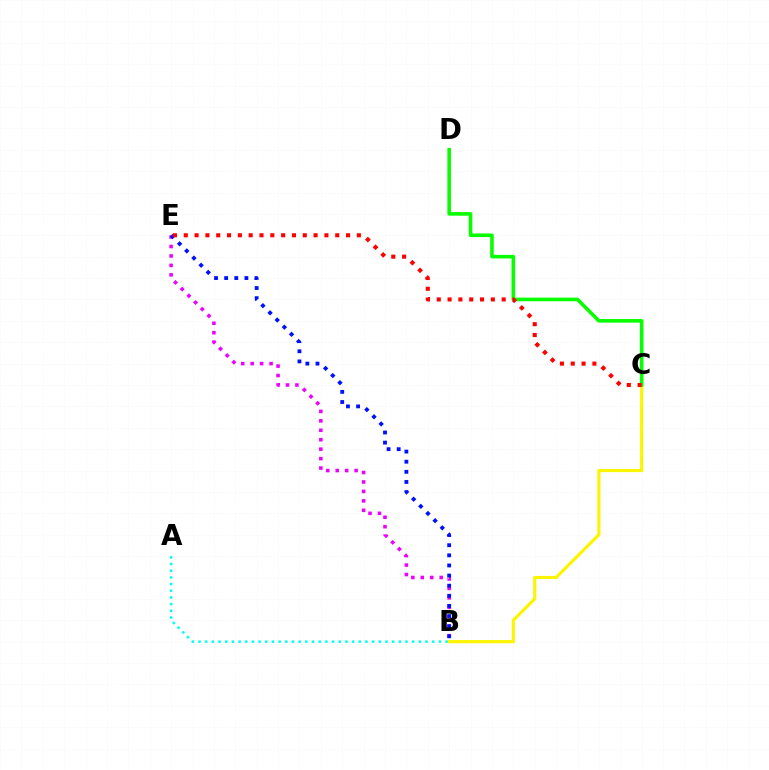{('B', 'C'): [{'color': '#fcf500', 'line_style': 'solid', 'thickness': 2.27}], ('A', 'B'): [{'color': '#00fff6', 'line_style': 'dotted', 'thickness': 1.81}], ('C', 'D'): [{'color': '#08ff00', 'line_style': 'solid', 'thickness': 2.59}], ('B', 'E'): [{'color': '#ee00ff', 'line_style': 'dotted', 'thickness': 2.57}, {'color': '#0010ff', 'line_style': 'dotted', 'thickness': 2.75}], ('C', 'E'): [{'color': '#ff0000', 'line_style': 'dotted', 'thickness': 2.94}]}